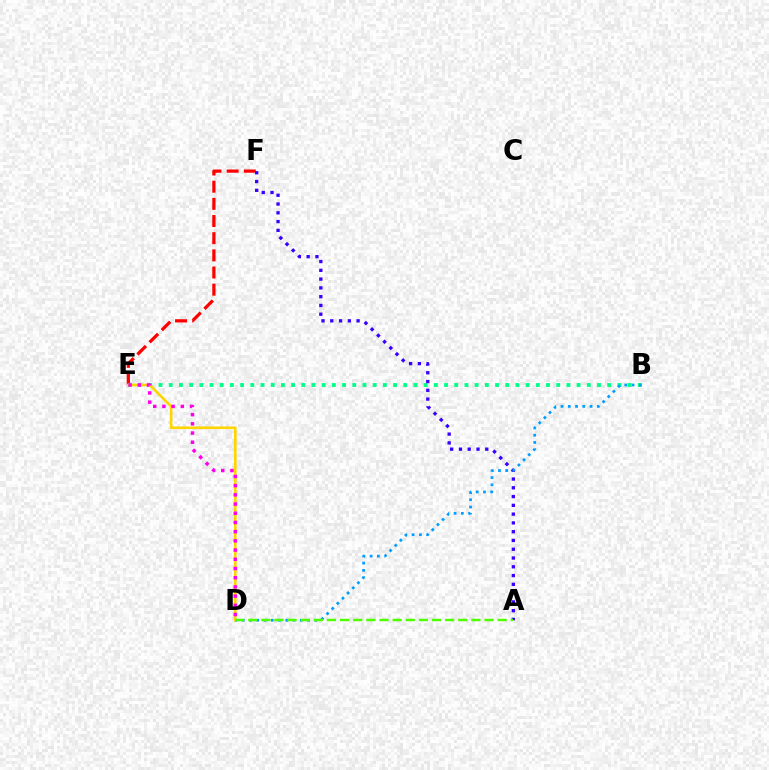{('E', 'F'): [{'color': '#ff0000', 'line_style': 'dashed', 'thickness': 2.33}], ('B', 'E'): [{'color': '#00ff86', 'line_style': 'dotted', 'thickness': 2.77}], ('D', 'E'): [{'color': '#ffd500', 'line_style': 'solid', 'thickness': 1.9}, {'color': '#ff00ed', 'line_style': 'dotted', 'thickness': 2.5}], ('A', 'F'): [{'color': '#3700ff', 'line_style': 'dotted', 'thickness': 2.38}], ('B', 'D'): [{'color': '#009eff', 'line_style': 'dotted', 'thickness': 1.97}], ('A', 'D'): [{'color': '#4fff00', 'line_style': 'dashed', 'thickness': 1.78}]}